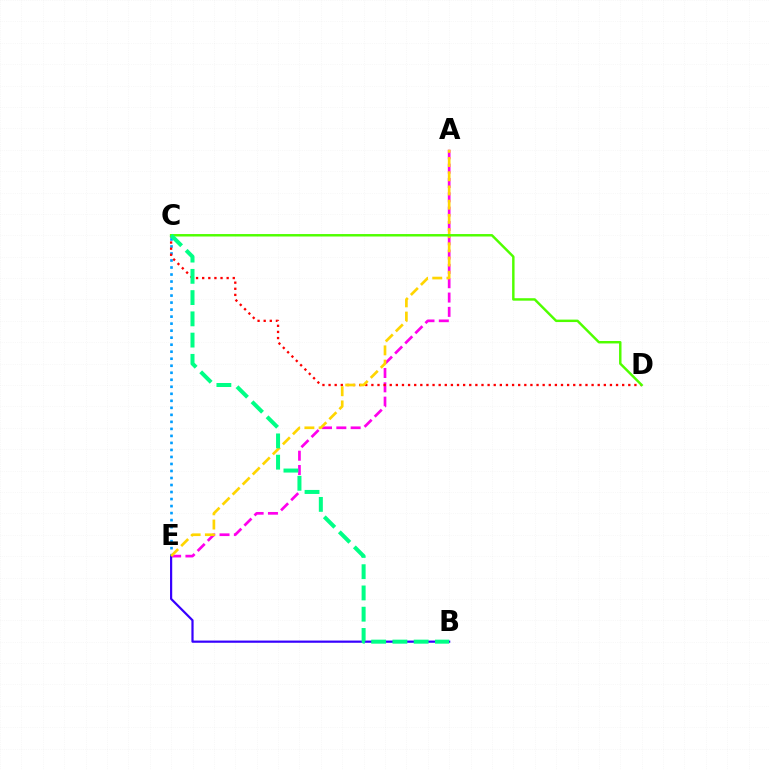{('C', 'E'): [{'color': '#009eff', 'line_style': 'dotted', 'thickness': 1.91}], ('A', 'E'): [{'color': '#ff00ed', 'line_style': 'dashed', 'thickness': 1.95}, {'color': '#ffd500', 'line_style': 'dashed', 'thickness': 1.93}], ('B', 'E'): [{'color': '#3700ff', 'line_style': 'solid', 'thickness': 1.58}], ('C', 'D'): [{'color': '#ff0000', 'line_style': 'dotted', 'thickness': 1.66}, {'color': '#4fff00', 'line_style': 'solid', 'thickness': 1.76}], ('B', 'C'): [{'color': '#00ff86', 'line_style': 'dashed', 'thickness': 2.89}]}